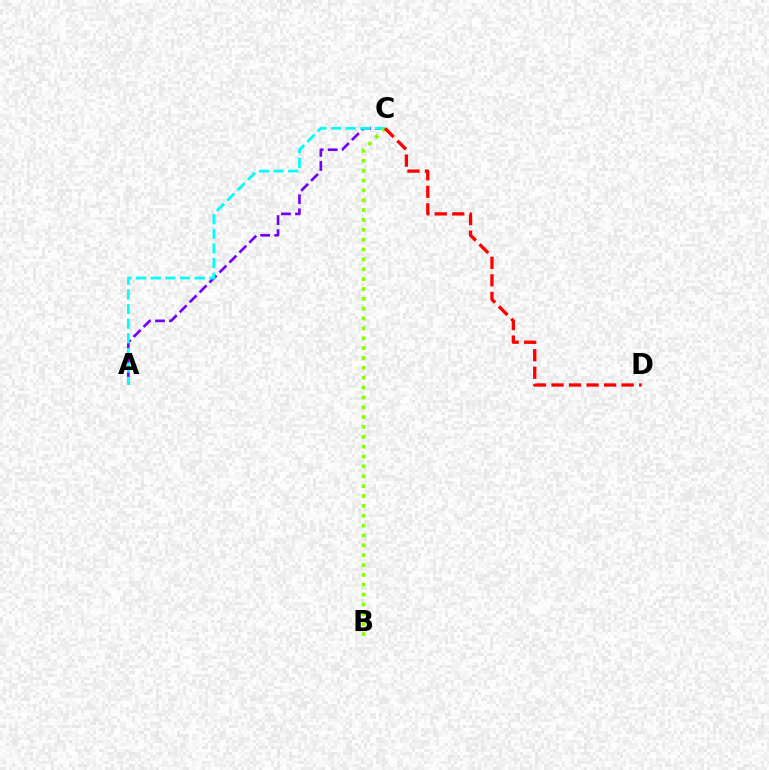{('A', 'C'): [{'color': '#7200ff', 'line_style': 'dashed', 'thickness': 1.91}, {'color': '#00fff6', 'line_style': 'dashed', 'thickness': 1.99}], ('B', 'C'): [{'color': '#84ff00', 'line_style': 'dotted', 'thickness': 2.68}], ('C', 'D'): [{'color': '#ff0000', 'line_style': 'dashed', 'thickness': 2.38}]}